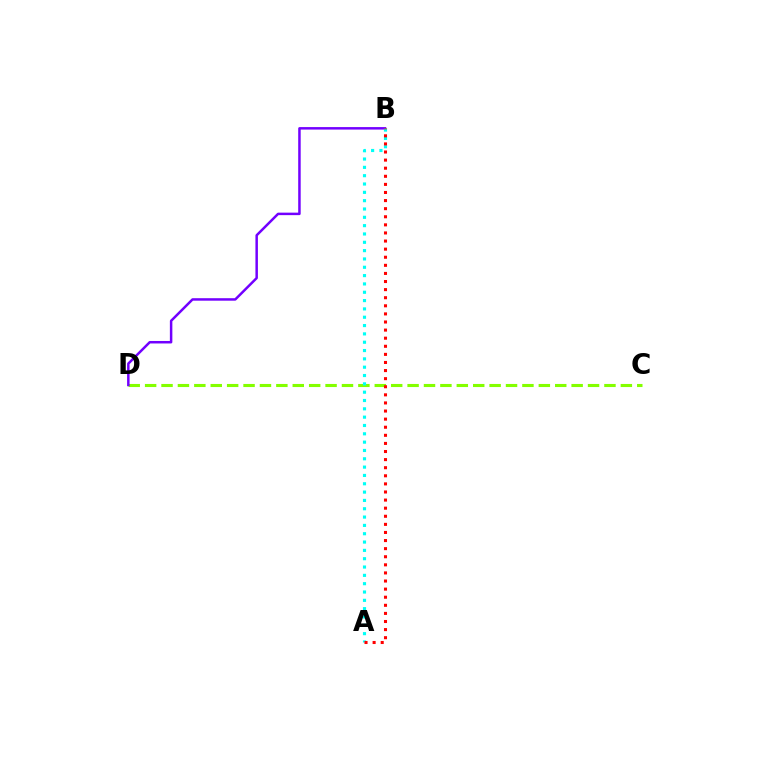{('C', 'D'): [{'color': '#84ff00', 'line_style': 'dashed', 'thickness': 2.23}], ('B', 'D'): [{'color': '#7200ff', 'line_style': 'solid', 'thickness': 1.79}], ('A', 'B'): [{'color': '#00fff6', 'line_style': 'dotted', 'thickness': 2.26}, {'color': '#ff0000', 'line_style': 'dotted', 'thickness': 2.2}]}